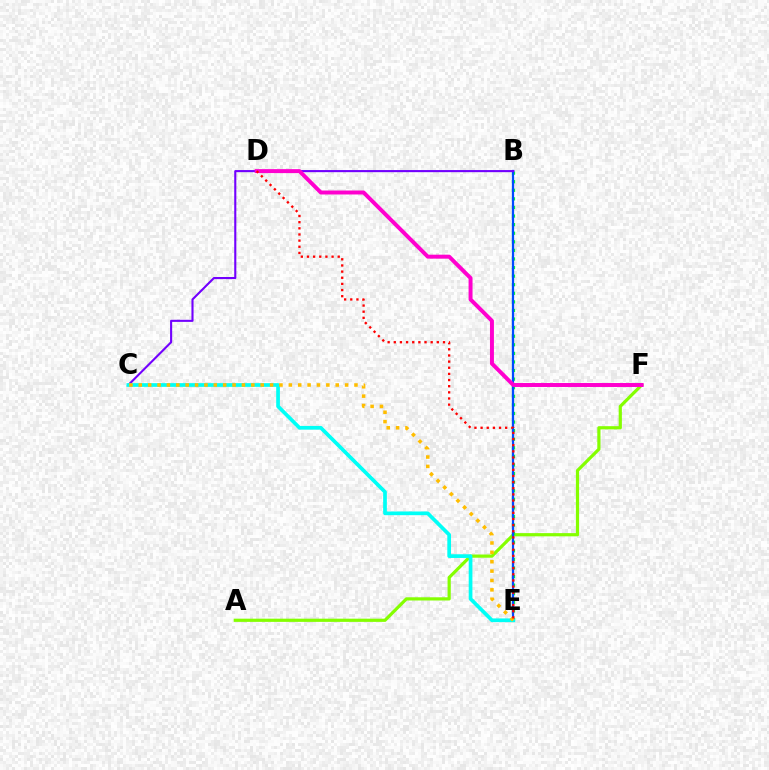{('A', 'F'): [{'color': '#84ff00', 'line_style': 'solid', 'thickness': 2.31}], ('B', 'E'): [{'color': '#00ff39', 'line_style': 'dotted', 'thickness': 2.33}, {'color': '#004bff', 'line_style': 'solid', 'thickness': 1.63}], ('B', 'C'): [{'color': '#7200ff', 'line_style': 'solid', 'thickness': 1.51}], ('C', 'E'): [{'color': '#00fff6', 'line_style': 'solid', 'thickness': 2.67}, {'color': '#ffbd00', 'line_style': 'dotted', 'thickness': 2.55}], ('D', 'F'): [{'color': '#ff00cf', 'line_style': 'solid', 'thickness': 2.85}], ('D', 'E'): [{'color': '#ff0000', 'line_style': 'dotted', 'thickness': 1.67}]}